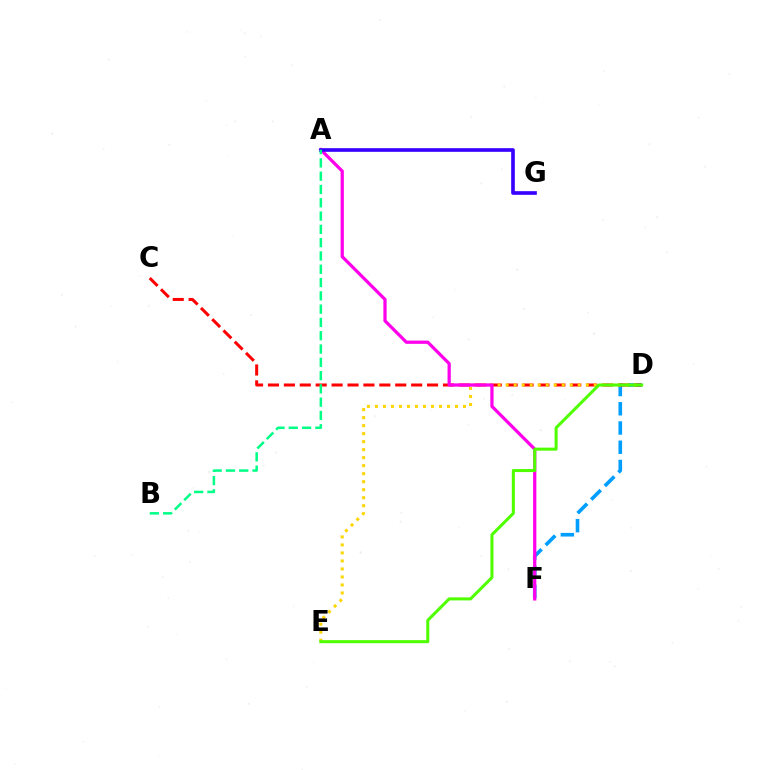{('D', 'F'): [{'color': '#009eff', 'line_style': 'dashed', 'thickness': 2.61}], ('C', 'D'): [{'color': '#ff0000', 'line_style': 'dashed', 'thickness': 2.16}], ('D', 'E'): [{'color': '#ffd500', 'line_style': 'dotted', 'thickness': 2.18}, {'color': '#4fff00', 'line_style': 'solid', 'thickness': 2.18}], ('A', 'F'): [{'color': '#ff00ed', 'line_style': 'solid', 'thickness': 2.34}], ('A', 'G'): [{'color': '#3700ff', 'line_style': 'solid', 'thickness': 2.63}], ('A', 'B'): [{'color': '#00ff86', 'line_style': 'dashed', 'thickness': 1.81}]}